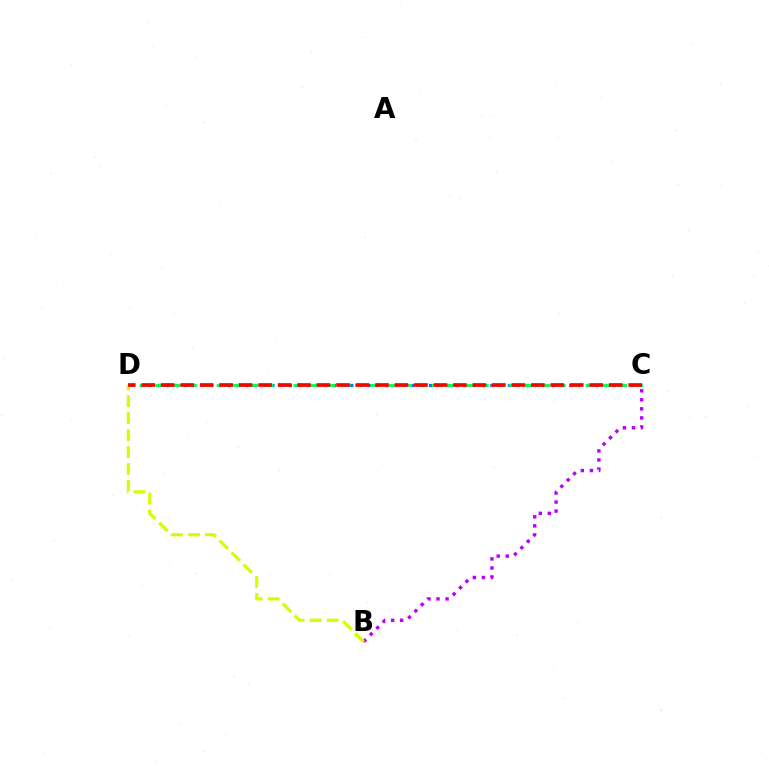{('C', 'D'): [{'color': '#0074ff', 'line_style': 'dotted', 'thickness': 2.38}, {'color': '#00ff5c', 'line_style': 'dashed', 'thickness': 2.09}, {'color': '#ff0000', 'line_style': 'dashed', 'thickness': 2.65}], ('B', 'C'): [{'color': '#b900ff', 'line_style': 'dotted', 'thickness': 2.46}], ('B', 'D'): [{'color': '#d1ff00', 'line_style': 'dashed', 'thickness': 2.3}]}